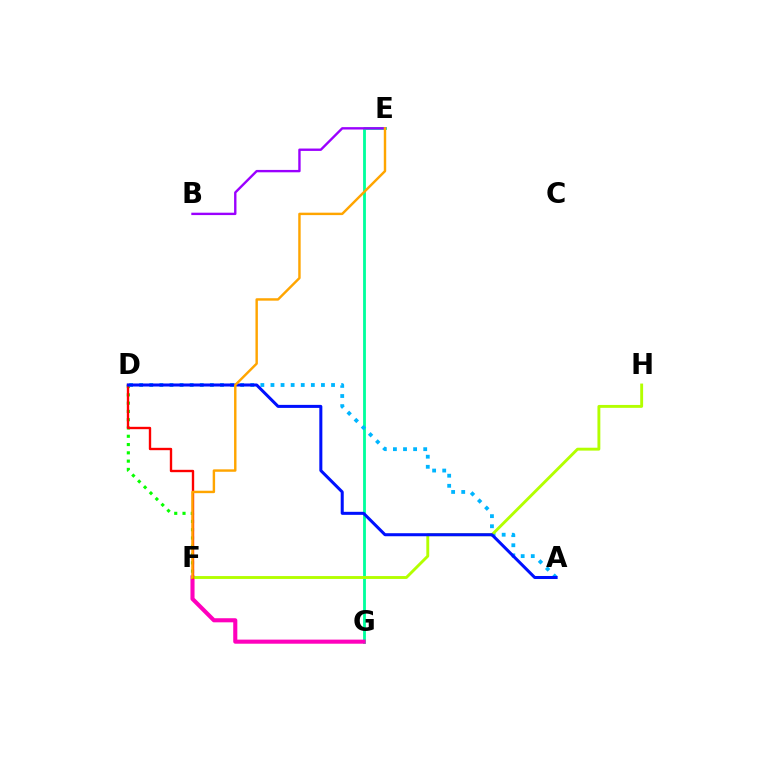{('D', 'F'): [{'color': '#08ff00', 'line_style': 'dotted', 'thickness': 2.25}, {'color': '#ff0000', 'line_style': 'solid', 'thickness': 1.71}], ('E', 'G'): [{'color': '#00ff9d', 'line_style': 'solid', 'thickness': 2.03}], ('A', 'D'): [{'color': '#00b5ff', 'line_style': 'dotted', 'thickness': 2.74}, {'color': '#0010ff', 'line_style': 'solid', 'thickness': 2.18}], ('F', 'G'): [{'color': '#ff00bd', 'line_style': 'solid', 'thickness': 2.95}], ('F', 'H'): [{'color': '#b3ff00', 'line_style': 'solid', 'thickness': 2.08}], ('B', 'E'): [{'color': '#9b00ff', 'line_style': 'solid', 'thickness': 1.71}], ('E', 'F'): [{'color': '#ffa500', 'line_style': 'solid', 'thickness': 1.75}]}